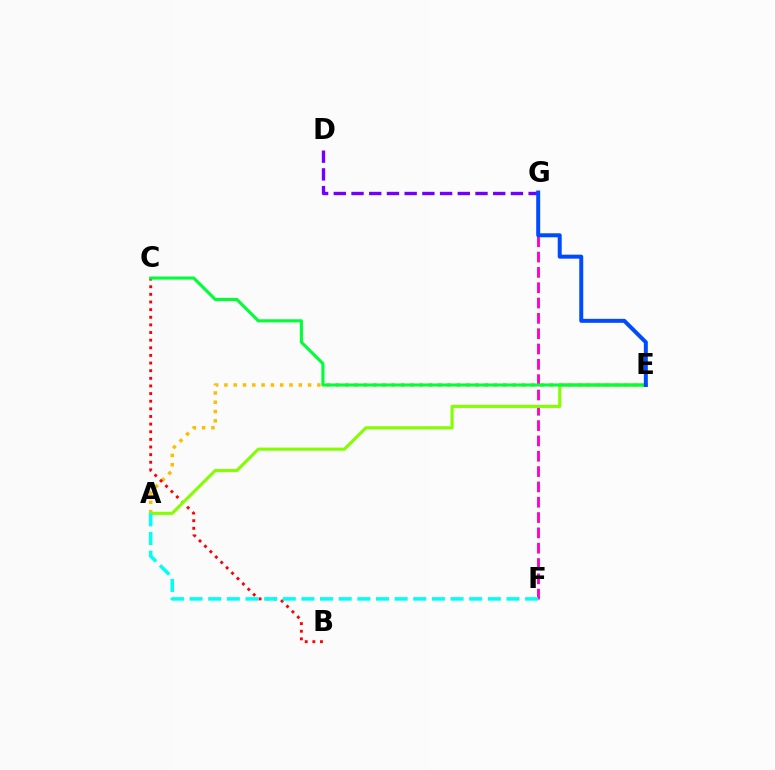{('A', 'E'): [{'color': '#ffbd00', 'line_style': 'dotted', 'thickness': 2.53}, {'color': '#84ff00', 'line_style': 'solid', 'thickness': 2.25}], ('B', 'C'): [{'color': '#ff0000', 'line_style': 'dotted', 'thickness': 2.07}], ('F', 'G'): [{'color': '#ff00cf', 'line_style': 'dashed', 'thickness': 2.08}], ('A', 'F'): [{'color': '#00fff6', 'line_style': 'dashed', 'thickness': 2.53}], ('C', 'E'): [{'color': '#00ff39', 'line_style': 'solid', 'thickness': 2.24}], ('D', 'G'): [{'color': '#7200ff', 'line_style': 'dashed', 'thickness': 2.41}], ('E', 'G'): [{'color': '#004bff', 'line_style': 'solid', 'thickness': 2.86}]}